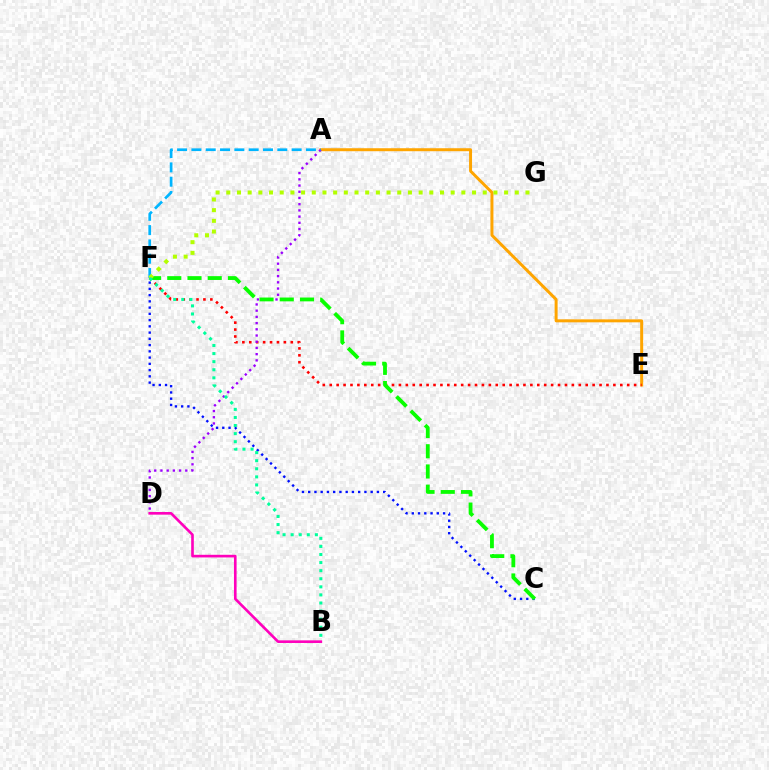{('B', 'D'): [{'color': '#ff00bd', 'line_style': 'solid', 'thickness': 1.9}], ('A', 'E'): [{'color': '#ffa500', 'line_style': 'solid', 'thickness': 2.14}], ('E', 'F'): [{'color': '#ff0000', 'line_style': 'dotted', 'thickness': 1.88}], ('C', 'F'): [{'color': '#0010ff', 'line_style': 'dotted', 'thickness': 1.7}, {'color': '#08ff00', 'line_style': 'dashed', 'thickness': 2.75}], ('A', 'D'): [{'color': '#9b00ff', 'line_style': 'dotted', 'thickness': 1.69}], ('A', 'F'): [{'color': '#00b5ff', 'line_style': 'dashed', 'thickness': 1.94}], ('F', 'G'): [{'color': '#b3ff00', 'line_style': 'dotted', 'thickness': 2.9}], ('B', 'F'): [{'color': '#00ff9d', 'line_style': 'dotted', 'thickness': 2.2}]}